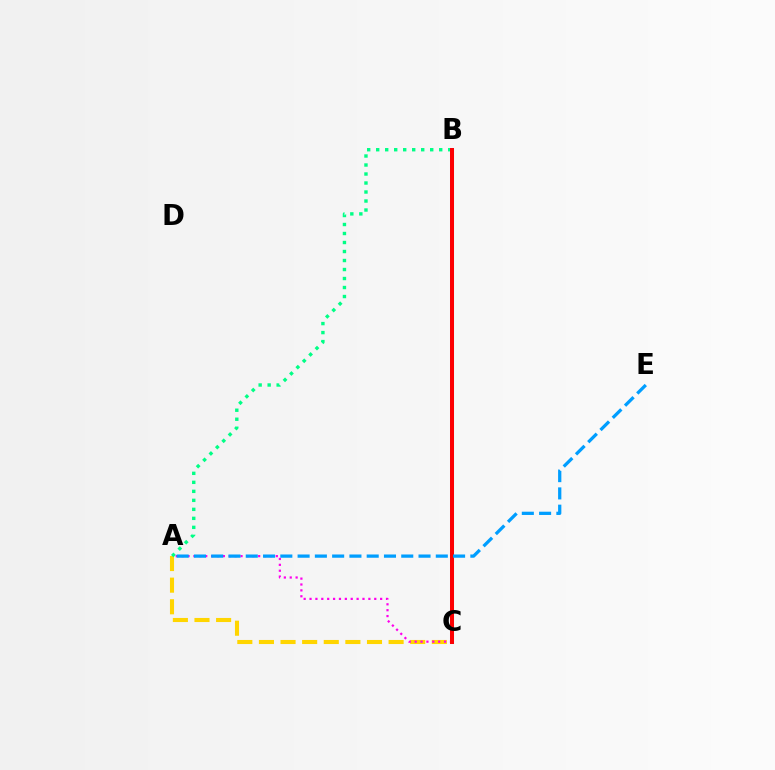{('A', 'C'): [{'color': '#ffd500', 'line_style': 'dashed', 'thickness': 2.94}, {'color': '#ff00ed', 'line_style': 'dotted', 'thickness': 1.6}], ('B', 'C'): [{'color': '#4fff00', 'line_style': 'solid', 'thickness': 2.18}, {'color': '#3700ff', 'line_style': 'solid', 'thickness': 2.88}, {'color': '#ff0000', 'line_style': 'solid', 'thickness': 2.84}], ('A', 'B'): [{'color': '#00ff86', 'line_style': 'dotted', 'thickness': 2.45}], ('A', 'E'): [{'color': '#009eff', 'line_style': 'dashed', 'thickness': 2.35}]}